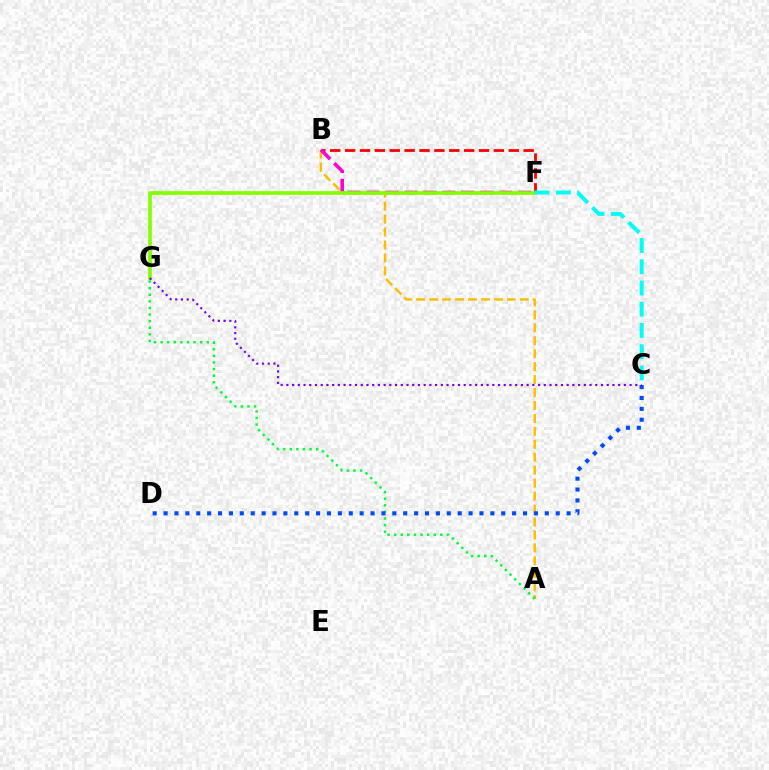{('A', 'B'): [{'color': '#ffbd00', 'line_style': 'dashed', 'thickness': 1.76}], ('B', 'F'): [{'color': '#ff0000', 'line_style': 'dashed', 'thickness': 2.02}, {'color': '#ff00cf', 'line_style': 'dashed', 'thickness': 2.58}], ('A', 'G'): [{'color': '#00ff39', 'line_style': 'dotted', 'thickness': 1.79}], ('F', 'G'): [{'color': '#84ff00', 'line_style': 'solid', 'thickness': 2.64}], ('C', 'F'): [{'color': '#00fff6', 'line_style': 'dashed', 'thickness': 2.89}], ('C', 'D'): [{'color': '#004bff', 'line_style': 'dotted', 'thickness': 2.96}], ('C', 'G'): [{'color': '#7200ff', 'line_style': 'dotted', 'thickness': 1.55}]}